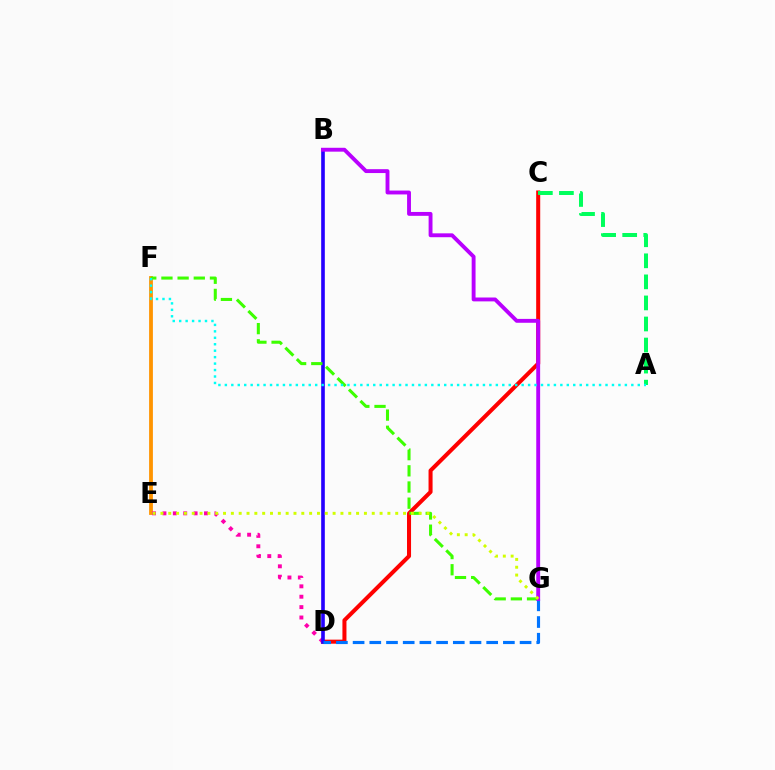{('E', 'F'): [{'color': '#ff9400', 'line_style': 'solid', 'thickness': 2.73}], ('C', 'D'): [{'color': '#ff0000', 'line_style': 'solid', 'thickness': 2.91}], ('D', 'E'): [{'color': '#ff00ac', 'line_style': 'dotted', 'thickness': 2.82}], ('B', 'D'): [{'color': '#2500ff', 'line_style': 'solid', 'thickness': 2.61}], ('A', 'C'): [{'color': '#00ff5c', 'line_style': 'dashed', 'thickness': 2.86}], ('F', 'G'): [{'color': '#3dff00', 'line_style': 'dashed', 'thickness': 2.2}], ('D', 'G'): [{'color': '#0074ff', 'line_style': 'dashed', 'thickness': 2.27}], ('B', 'G'): [{'color': '#b900ff', 'line_style': 'solid', 'thickness': 2.79}], ('A', 'F'): [{'color': '#00fff6', 'line_style': 'dotted', 'thickness': 1.75}], ('E', 'G'): [{'color': '#d1ff00', 'line_style': 'dotted', 'thickness': 2.13}]}